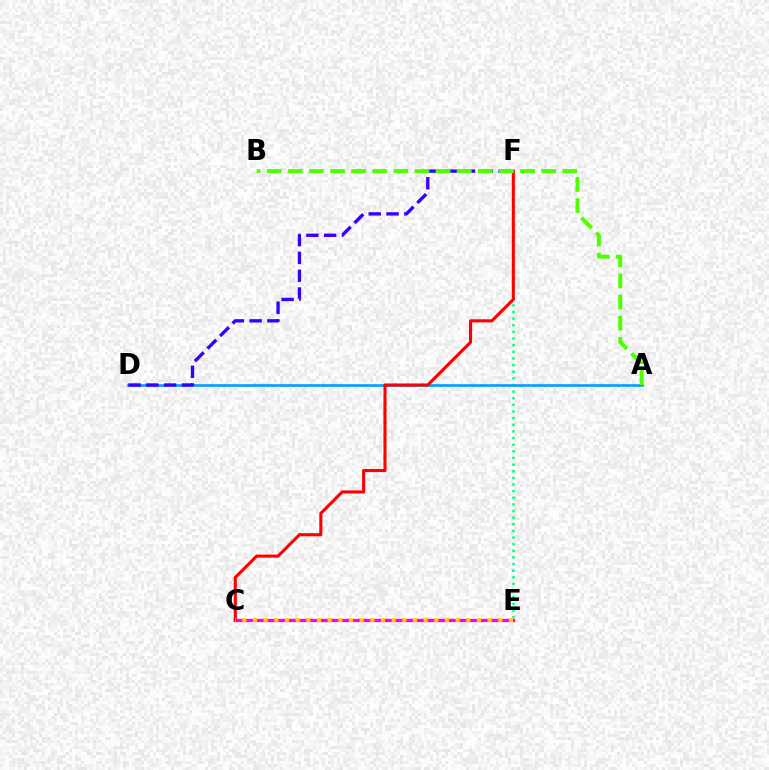{('E', 'F'): [{'color': '#00ff86', 'line_style': 'dotted', 'thickness': 1.8}], ('C', 'E'): [{'color': '#ff00ed', 'line_style': 'solid', 'thickness': 2.34}, {'color': '#ffd500', 'line_style': 'dotted', 'thickness': 2.9}], ('A', 'D'): [{'color': '#009eff', 'line_style': 'solid', 'thickness': 1.89}], ('C', 'F'): [{'color': '#ff0000', 'line_style': 'solid', 'thickness': 2.23}], ('D', 'F'): [{'color': '#3700ff', 'line_style': 'dashed', 'thickness': 2.42}], ('A', 'B'): [{'color': '#4fff00', 'line_style': 'dashed', 'thickness': 2.87}]}